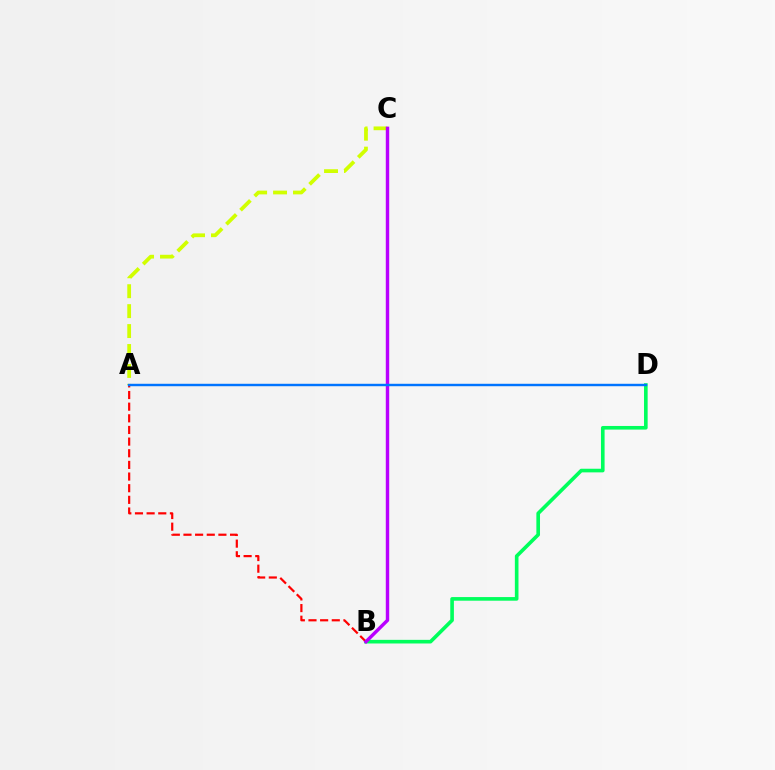{('B', 'D'): [{'color': '#00ff5c', 'line_style': 'solid', 'thickness': 2.61}], ('A', 'B'): [{'color': '#ff0000', 'line_style': 'dashed', 'thickness': 1.58}], ('A', 'C'): [{'color': '#d1ff00', 'line_style': 'dashed', 'thickness': 2.71}], ('B', 'C'): [{'color': '#b900ff', 'line_style': 'solid', 'thickness': 2.46}], ('A', 'D'): [{'color': '#0074ff', 'line_style': 'solid', 'thickness': 1.75}]}